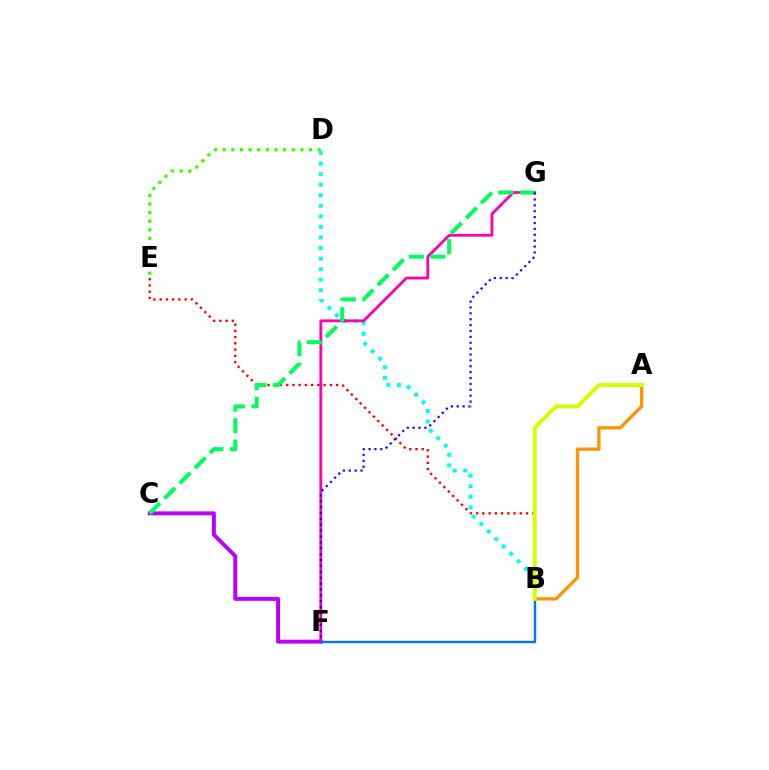{('B', 'E'): [{'color': '#ff0000', 'line_style': 'dotted', 'thickness': 1.69}], ('C', 'F'): [{'color': '#b900ff', 'line_style': 'solid', 'thickness': 2.82}], ('B', 'D'): [{'color': '#00fff6', 'line_style': 'dotted', 'thickness': 2.87}], ('F', 'G'): [{'color': '#ff00ac', 'line_style': 'solid', 'thickness': 2.02}, {'color': '#2500ff', 'line_style': 'dotted', 'thickness': 1.6}], ('A', 'B'): [{'color': '#ff9400', 'line_style': 'solid', 'thickness': 2.35}, {'color': '#d1ff00', 'line_style': 'solid', 'thickness': 2.82}], ('C', 'G'): [{'color': '#00ff5c', 'line_style': 'dashed', 'thickness': 2.91}], ('D', 'E'): [{'color': '#3dff00', 'line_style': 'dotted', 'thickness': 2.35}], ('B', 'F'): [{'color': '#0074ff', 'line_style': 'solid', 'thickness': 1.72}]}